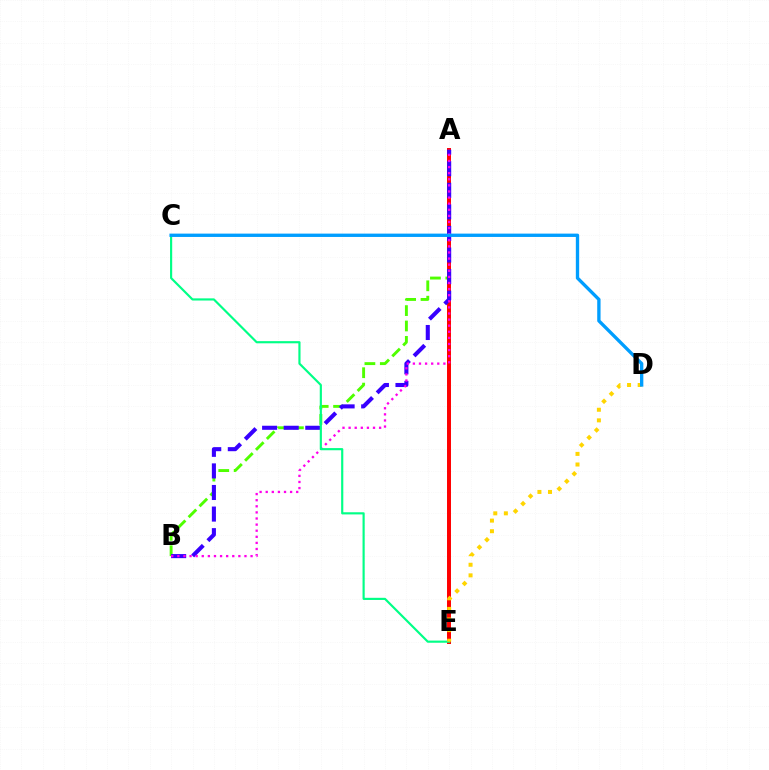{('A', 'B'): [{'color': '#4fff00', 'line_style': 'dashed', 'thickness': 2.09}, {'color': '#3700ff', 'line_style': 'dashed', 'thickness': 2.93}, {'color': '#ff00ed', 'line_style': 'dotted', 'thickness': 1.66}], ('A', 'E'): [{'color': '#ff0000', 'line_style': 'solid', 'thickness': 2.86}], ('C', 'E'): [{'color': '#00ff86', 'line_style': 'solid', 'thickness': 1.56}], ('D', 'E'): [{'color': '#ffd500', 'line_style': 'dotted', 'thickness': 2.88}], ('C', 'D'): [{'color': '#009eff', 'line_style': 'solid', 'thickness': 2.4}]}